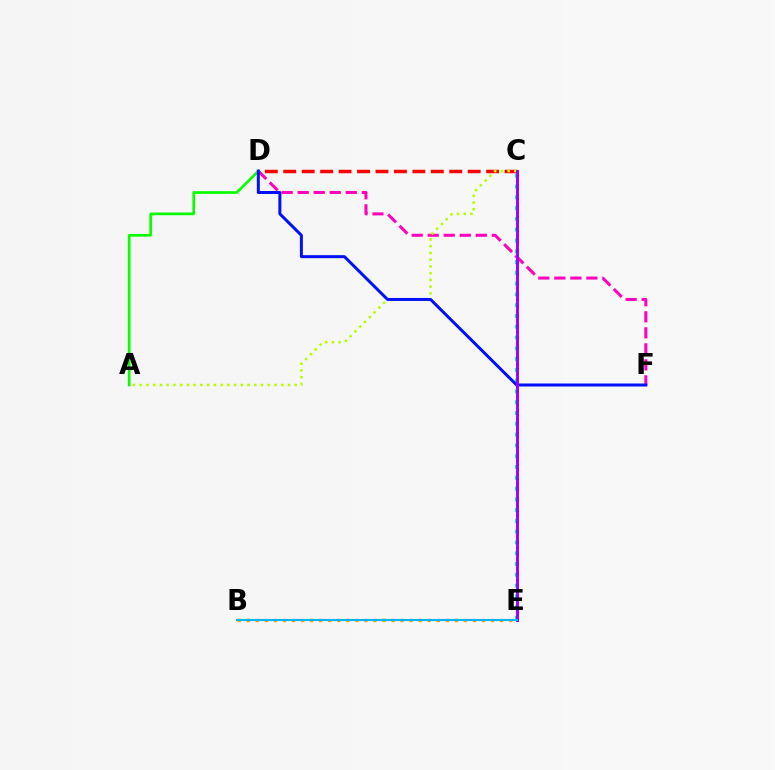{('C', 'E'): [{'color': '#00ff9d', 'line_style': 'dotted', 'thickness': 2.93}, {'color': '#9b00ff', 'line_style': 'solid', 'thickness': 2.1}], ('D', 'F'): [{'color': '#ff00bd', 'line_style': 'dashed', 'thickness': 2.18}, {'color': '#0010ff', 'line_style': 'solid', 'thickness': 2.16}], ('C', 'D'): [{'color': '#ff0000', 'line_style': 'dashed', 'thickness': 2.51}], ('B', 'E'): [{'color': '#ffa500', 'line_style': 'dotted', 'thickness': 2.46}, {'color': '#00b5ff', 'line_style': 'solid', 'thickness': 1.52}], ('A', 'C'): [{'color': '#b3ff00', 'line_style': 'dotted', 'thickness': 1.83}], ('A', 'D'): [{'color': '#08ff00', 'line_style': 'solid', 'thickness': 1.94}]}